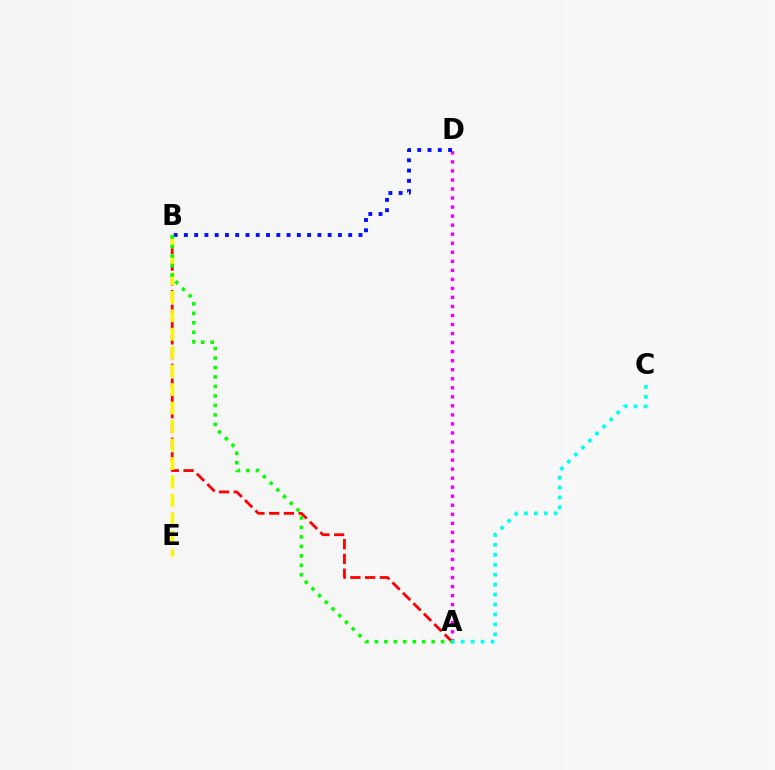{('A', 'B'): [{'color': '#ff0000', 'line_style': 'dashed', 'thickness': 2.0}, {'color': '#08ff00', 'line_style': 'dotted', 'thickness': 2.57}], ('A', 'D'): [{'color': '#ee00ff', 'line_style': 'dotted', 'thickness': 2.45}], ('A', 'C'): [{'color': '#00fff6', 'line_style': 'dotted', 'thickness': 2.7}], ('B', 'D'): [{'color': '#0010ff', 'line_style': 'dotted', 'thickness': 2.79}], ('B', 'E'): [{'color': '#fcf500', 'line_style': 'dashed', 'thickness': 2.51}]}